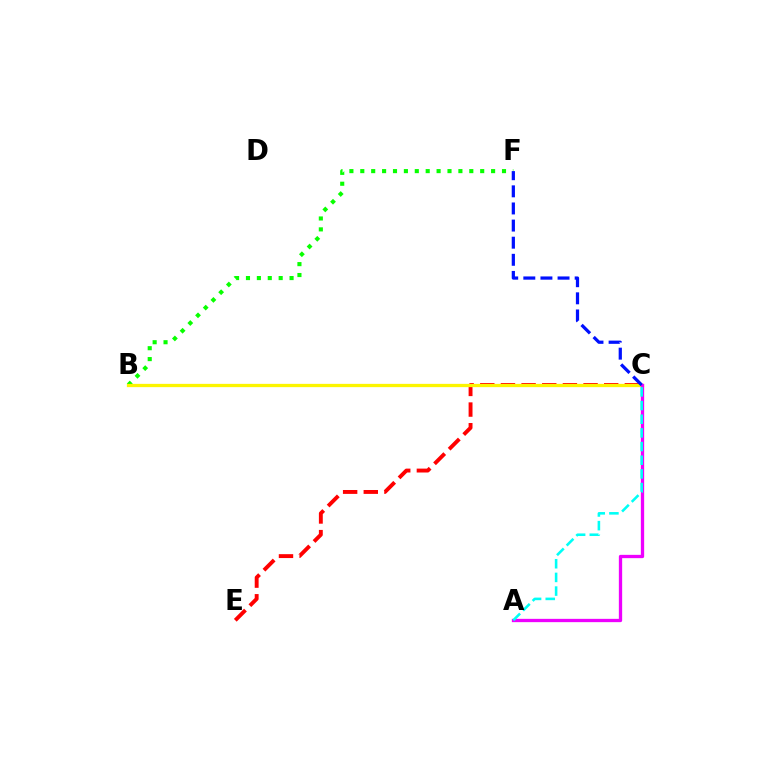{('B', 'F'): [{'color': '#08ff00', 'line_style': 'dotted', 'thickness': 2.96}], ('C', 'E'): [{'color': '#ff0000', 'line_style': 'dashed', 'thickness': 2.81}], ('B', 'C'): [{'color': '#fcf500', 'line_style': 'solid', 'thickness': 2.36}], ('A', 'C'): [{'color': '#ee00ff', 'line_style': 'solid', 'thickness': 2.38}, {'color': '#00fff6', 'line_style': 'dashed', 'thickness': 1.86}], ('C', 'F'): [{'color': '#0010ff', 'line_style': 'dashed', 'thickness': 2.33}]}